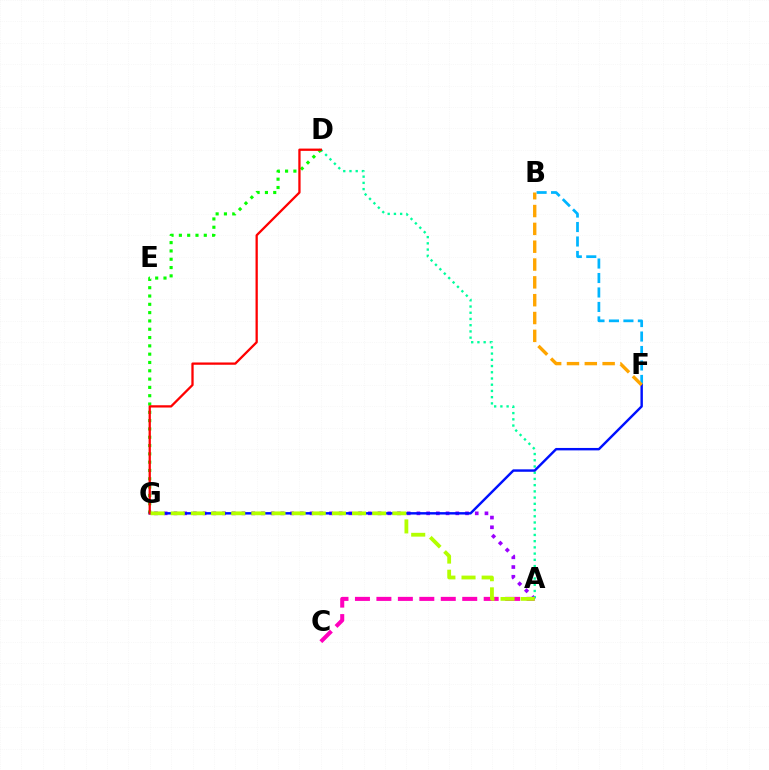{('A', 'G'): [{'color': '#9b00ff', 'line_style': 'dotted', 'thickness': 2.64}, {'color': '#b3ff00', 'line_style': 'dashed', 'thickness': 2.74}], ('A', 'D'): [{'color': '#00ff9d', 'line_style': 'dotted', 'thickness': 1.69}], ('A', 'C'): [{'color': '#ff00bd', 'line_style': 'dashed', 'thickness': 2.91}], ('D', 'G'): [{'color': '#08ff00', 'line_style': 'dotted', 'thickness': 2.26}, {'color': '#ff0000', 'line_style': 'solid', 'thickness': 1.65}], ('B', 'F'): [{'color': '#00b5ff', 'line_style': 'dashed', 'thickness': 1.97}, {'color': '#ffa500', 'line_style': 'dashed', 'thickness': 2.42}], ('F', 'G'): [{'color': '#0010ff', 'line_style': 'solid', 'thickness': 1.75}]}